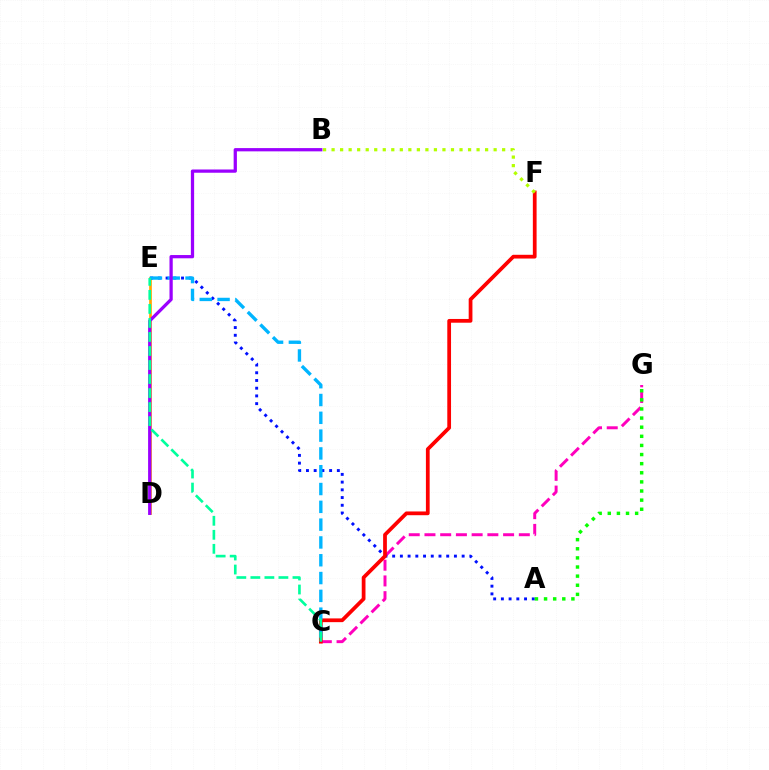{('C', 'G'): [{'color': '#ff00bd', 'line_style': 'dashed', 'thickness': 2.14}], ('D', 'E'): [{'color': '#ffa500', 'line_style': 'solid', 'thickness': 1.94}], ('A', 'E'): [{'color': '#0010ff', 'line_style': 'dotted', 'thickness': 2.1}], ('A', 'G'): [{'color': '#08ff00', 'line_style': 'dotted', 'thickness': 2.48}], ('C', 'F'): [{'color': '#ff0000', 'line_style': 'solid', 'thickness': 2.7}], ('C', 'E'): [{'color': '#00b5ff', 'line_style': 'dashed', 'thickness': 2.42}, {'color': '#00ff9d', 'line_style': 'dashed', 'thickness': 1.91}], ('B', 'D'): [{'color': '#9b00ff', 'line_style': 'solid', 'thickness': 2.34}], ('B', 'F'): [{'color': '#b3ff00', 'line_style': 'dotted', 'thickness': 2.32}]}